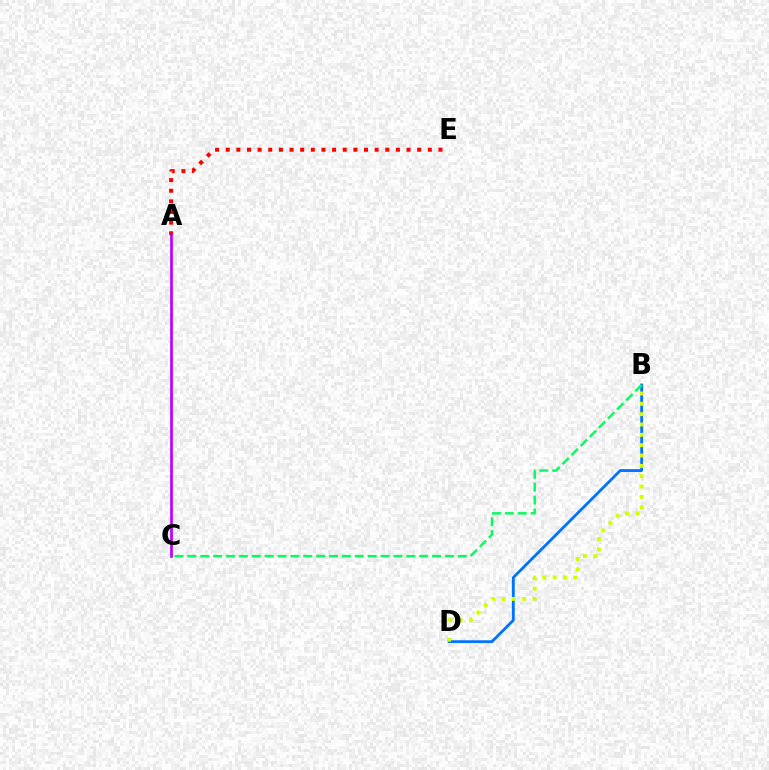{('B', 'D'): [{'color': '#0074ff', 'line_style': 'solid', 'thickness': 2.04}, {'color': '#d1ff00', 'line_style': 'dotted', 'thickness': 2.81}], ('A', 'E'): [{'color': '#ff0000', 'line_style': 'dotted', 'thickness': 2.89}], ('B', 'C'): [{'color': '#00ff5c', 'line_style': 'dashed', 'thickness': 1.75}], ('A', 'C'): [{'color': '#b900ff', 'line_style': 'solid', 'thickness': 1.93}]}